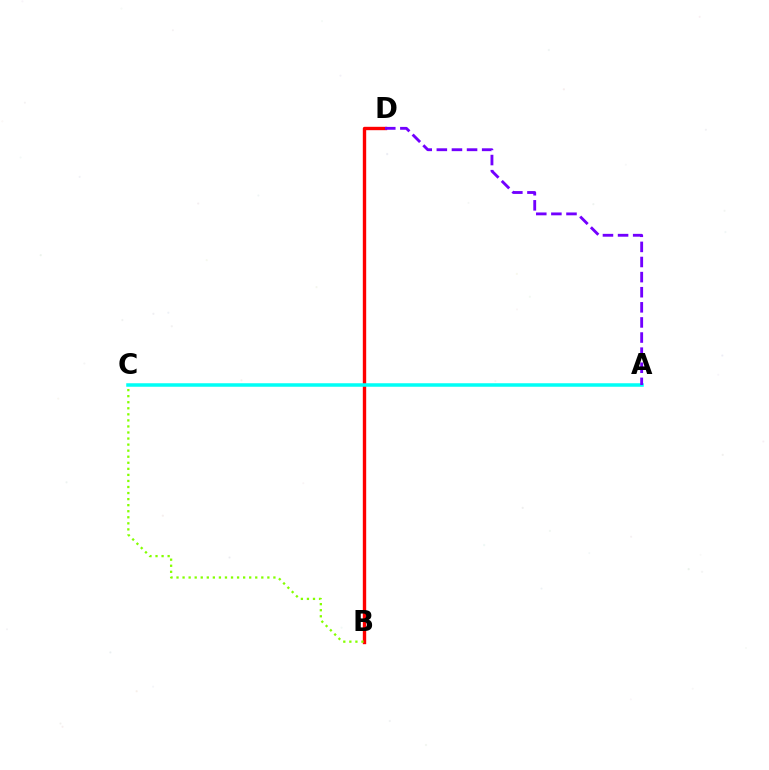{('B', 'D'): [{'color': '#ff0000', 'line_style': 'solid', 'thickness': 2.43}], ('B', 'C'): [{'color': '#84ff00', 'line_style': 'dotted', 'thickness': 1.65}], ('A', 'C'): [{'color': '#00fff6', 'line_style': 'solid', 'thickness': 2.53}], ('A', 'D'): [{'color': '#7200ff', 'line_style': 'dashed', 'thickness': 2.05}]}